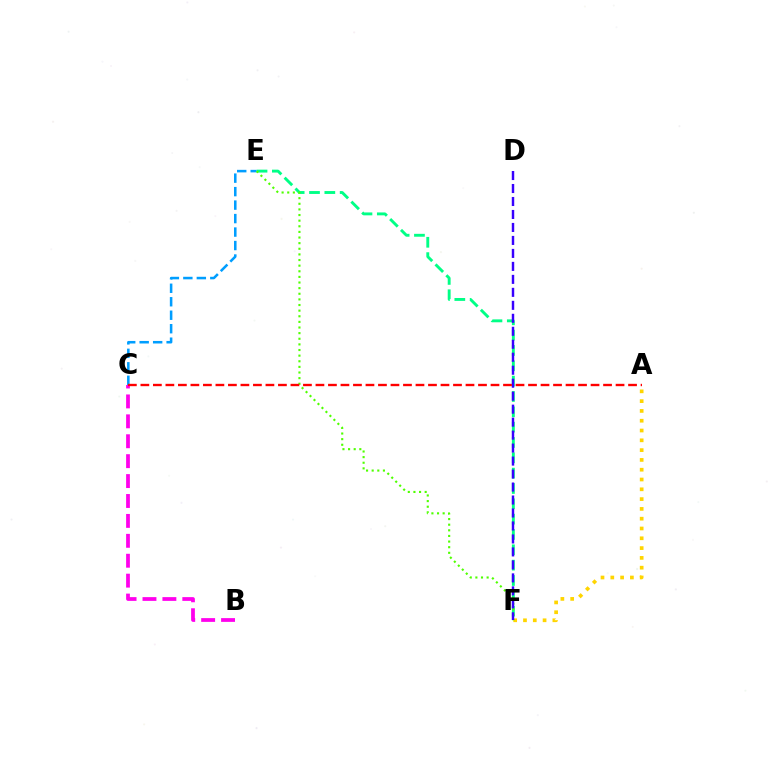{('E', 'F'): [{'color': '#00ff86', 'line_style': 'dashed', 'thickness': 2.08}, {'color': '#4fff00', 'line_style': 'dotted', 'thickness': 1.53}], ('C', 'E'): [{'color': '#009eff', 'line_style': 'dashed', 'thickness': 1.83}], ('B', 'C'): [{'color': '#ff00ed', 'line_style': 'dashed', 'thickness': 2.71}], ('A', 'F'): [{'color': '#ffd500', 'line_style': 'dotted', 'thickness': 2.66}], ('D', 'F'): [{'color': '#3700ff', 'line_style': 'dashed', 'thickness': 1.76}], ('A', 'C'): [{'color': '#ff0000', 'line_style': 'dashed', 'thickness': 1.7}]}